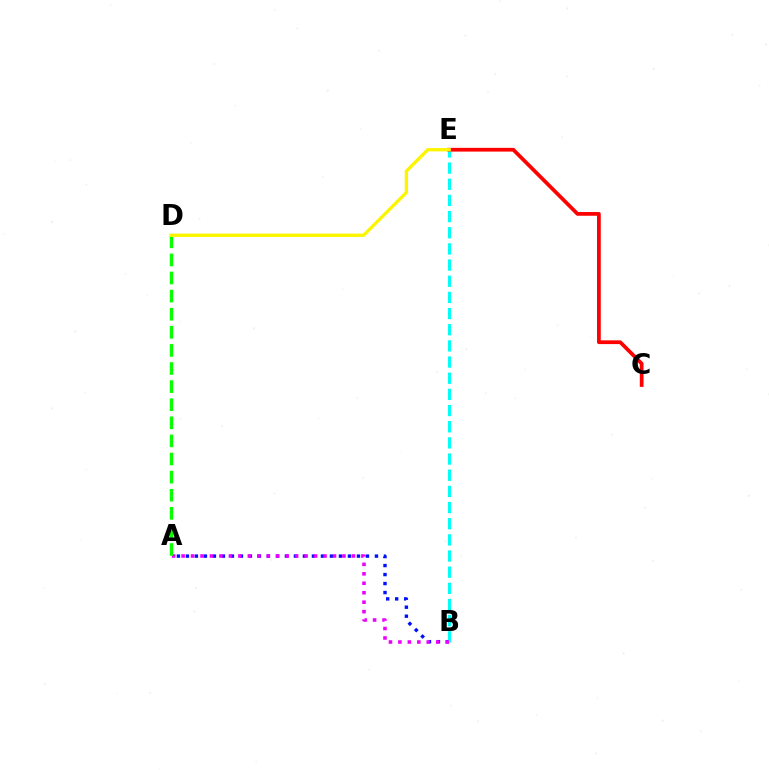{('A', 'B'): [{'color': '#0010ff', 'line_style': 'dotted', 'thickness': 2.45}, {'color': '#ee00ff', 'line_style': 'dotted', 'thickness': 2.57}], ('B', 'E'): [{'color': '#00fff6', 'line_style': 'dashed', 'thickness': 2.2}], ('A', 'D'): [{'color': '#08ff00', 'line_style': 'dashed', 'thickness': 2.46}], ('C', 'E'): [{'color': '#ff0000', 'line_style': 'solid', 'thickness': 2.69}], ('D', 'E'): [{'color': '#fcf500', 'line_style': 'solid', 'thickness': 2.4}]}